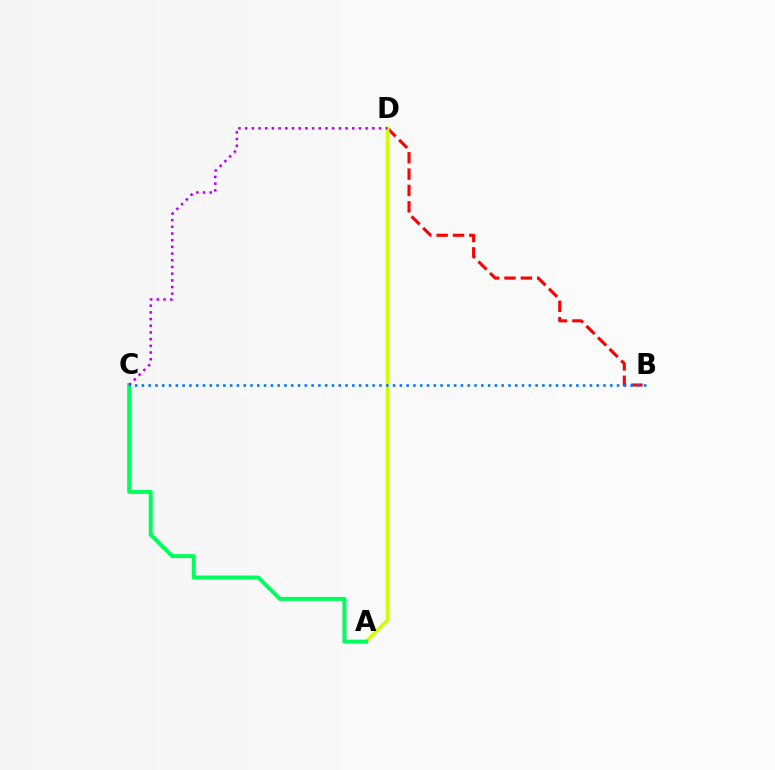{('B', 'D'): [{'color': '#ff0000', 'line_style': 'dashed', 'thickness': 2.22}], ('A', 'D'): [{'color': '#d1ff00', 'line_style': 'solid', 'thickness': 2.64}], ('A', 'C'): [{'color': '#00ff5c', 'line_style': 'solid', 'thickness': 2.86}], ('C', 'D'): [{'color': '#b900ff', 'line_style': 'dotted', 'thickness': 1.82}], ('B', 'C'): [{'color': '#0074ff', 'line_style': 'dotted', 'thickness': 1.84}]}